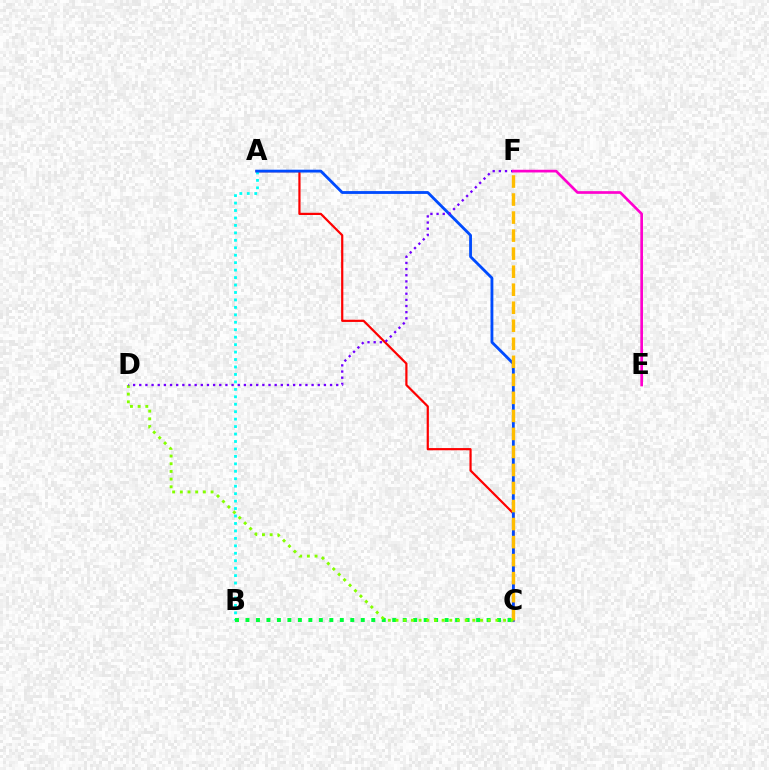{('A', 'C'): [{'color': '#ff0000', 'line_style': 'solid', 'thickness': 1.59}, {'color': '#004bff', 'line_style': 'solid', 'thickness': 2.04}], ('A', 'B'): [{'color': '#00fff6', 'line_style': 'dotted', 'thickness': 2.02}], ('B', 'C'): [{'color': '#00ff39', 'line_style': 'dotted', 'thickness': 2.85}], ('C', 'F'): [{'color': '#ffbd00', 'line_style': 'dashed', 'thickness': 2.45}], ('C', 'D'): [{'color': '#84ff00', 'line_style': 'dotted', 'thickness': 2.09}], ('D', 'F'): [{'color': '#7200ff', 'line_style': 'dotted', 'thickness': 1.67}], ('E', 'F'): [{'color': '#ff00cf', 'line_style': 'solid', 'thickness': 1.94}]}